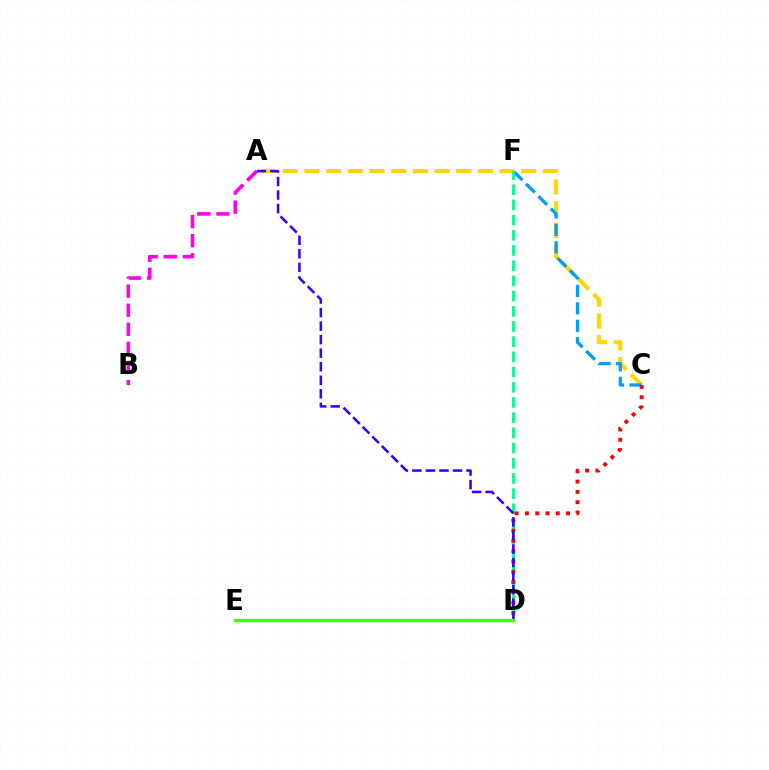{('A', 'C'): [{'color': '#ffd500', 'line_style': 'dashed', 'thickness': 2.94}], ('C', 'F'): [{'color': '#009eff', 'line_style': 'dashed', 'thickness': 2.37}], ('A', 'B'): [{'color': '#ff00ed', 'line_style': 'dashed', 'thickness': 2.59}], ('D', 'F'): [{'color': '#00ff86', 'line_style': 'dashed', 'thickness': 2.06}], ('C', 'D'): [{'color': '#ff0000', 'line_style': 'dotted', 'thickness': 2.8}], ('A', 'D'): [{'color': '#3700ff', 'line_style': 'dashed', 'thickness': 1.84}], ('D', 'E'): [{'color': '#4fff00', 'line_style': 'solid', 'thickness': 2.49}]}